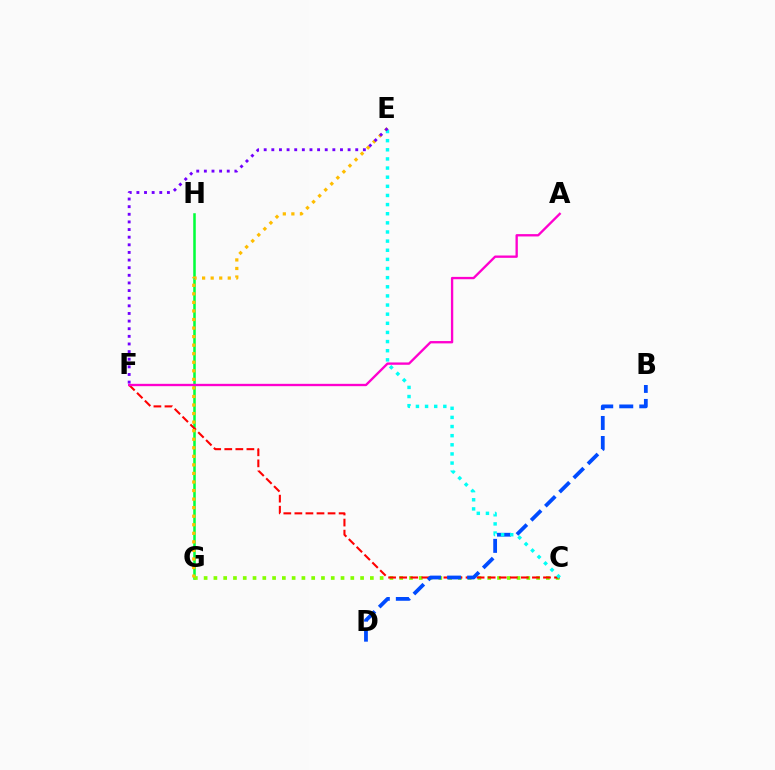{('G', 'H'): [{'color': '#00ff39', 'line_style': 'solid', 'thickness': 1.82}], ('C', 'G'): [{'color': '#84ff00', 'line_style': 'dotted', 'thickness': 2.66}], ('C', 'F'): [{'color': '#ff0000', 'line_style': 'dashed', 'thickness': 1.5}], ('B', 'D'): [{'color': '#004bff', 'line_style': 'dashed', 'thickness': 2.72}], ('A', 'F'): [{'color': '#ff00cf', 'line_style': 'solid', 'thickness': 1.68}], ('E', 'G'): [{'color': '#ffbd00', 'line_style': 'dotted', 'thickness': 2.32}], ('C', 'E'): [{'color': '#00fff6', 'line_style': 'dotted', 'thickness': 2.48}], ('E', 'F'): [{'color': '#7200ff', 'line_style': 'dotted', 'thickness': 2.07}]}